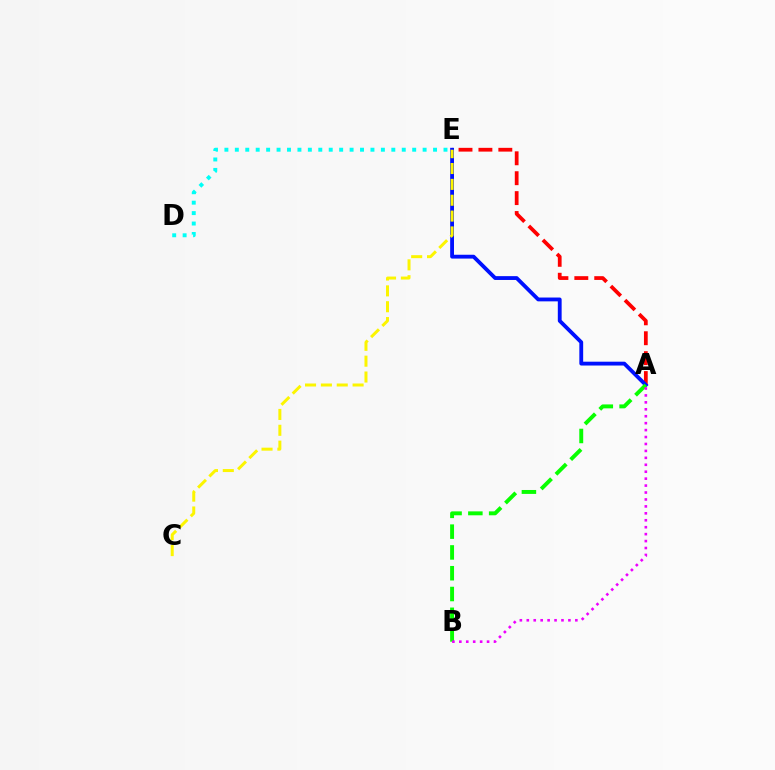{('D', 'E'): [{'color': '#00fff6', 'line_style': 'dotted', 'thickness': 2.83}], ('A', 'E'): [{'color': '#ff0000', 'line_style': 'dashed', 'thickness': 2.7}, {'color': '#0010ff', 'line_style': 'solid', 'thickness': 2.76}], ('A', 'B'): [{'color': '#08ff00', 'line_style': 'dashed', 'thickness': 2.82}, {'color': '#ee00ff', 'line_style': 'dotted', 'thickness': 1.88}], ('C', 'E'): [{'color': '#fcf500', 'line_style': 'dashed', 'thickness': 2.15}]}